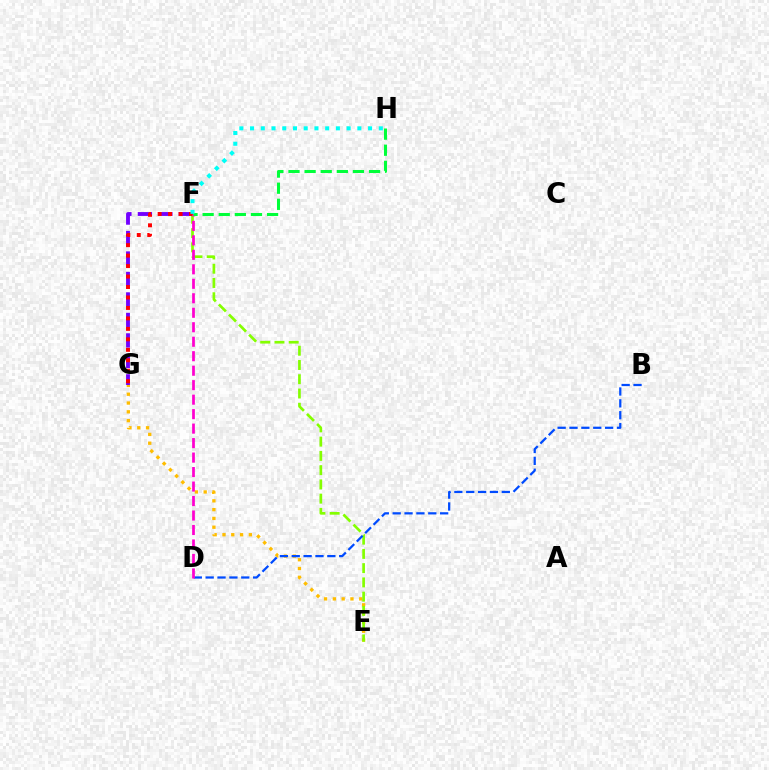{('F', 'G'): [{'color': '#7200ff', 'line_style': 'dashed', 'thickness': 2.78}, {'color': '#ff0000', 'line_style': 'dotted', 'thickness': 2.84}], ('E', 'G'): [{'color': '#ffbd00', 'line_style': 'dotted', 'thickness': 2.39}], ('E', 'F'): [{'color': '#84ff00', 'line_style': 'dashed', 'thickness': 1.94}], ('B', 'D'): [{'color': '#004bff', 'line_style': 'dashed', 'thickness': 1.61}], ('D', 'F'): [{'color': '#ff00cf', 'line_style': 'dashed', 'thickness': 1.97}], ('F', 'H'): [{'color': '#00ff39', 'line_style': 'dashed', 'thickness': 2.19}, {'color': '#00fff6', 'line_style': 'dotted', 'thickness': 2.92}]}